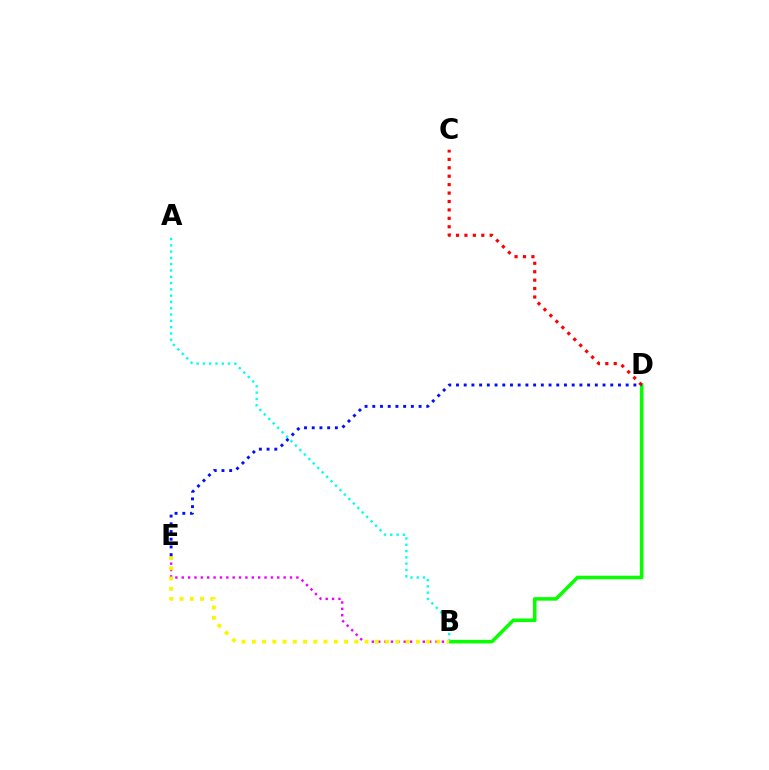{('B', 'D'): [{'color': '#08ff00', 'line_style': 'solid', 'thickness': 2.55}], ('A', 'B'): [{'color': '#00fff6', 'line_style': 'dotted', 'thickness': 1.71}], ('B', 'E'): [{'color': '#ee00ff', 'line_style': 'dotted', 'thickness': 1.73}, {'color': '#fcf500', 'line_style': 'dotted', 'thickness': 2.79}], ('C', 'D'): [{'color': '#ff0000', 'line_style': 'dotted', 'thickness': 2.29}], ('D', 'E'): [{'color': '#0010ff', 'line_style': 'dotted', 'thickness': 2.1}]}